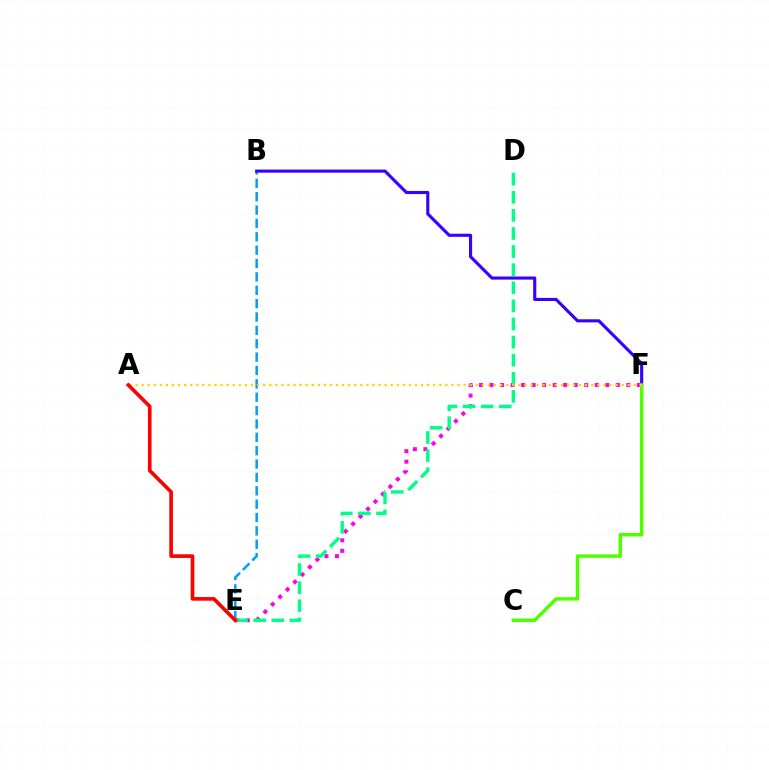{('B', 'E'): [{'color': '#009eff', 'line_style': 'dashed', 'thickness': 1.82}], ('E', 'F'): [{'color': '#ff00ed', 'line_style': 'dotted', 'thickness': 2.86}], ('B', 'F'): [{'color': '#3700ff', 'line_style': 'solid', 'thickness': 2.24}], ('C', 'F'): [{'color': '#4fff00', 'line_style': 'solid', 'thickness': 2.49}], ('D', 'E'): [{'color': '#00ff86', 'line_style': 'dashed', 'thickness': 2.46}], ('A', 'F'): [{'color': '#ffd500', 'line_style': 'dotted', 'thickness': 1.65}], ('A', 'E'): [{'color': '#ff0000', 'line_style': 'solid', 'thickness': 2.63}]}